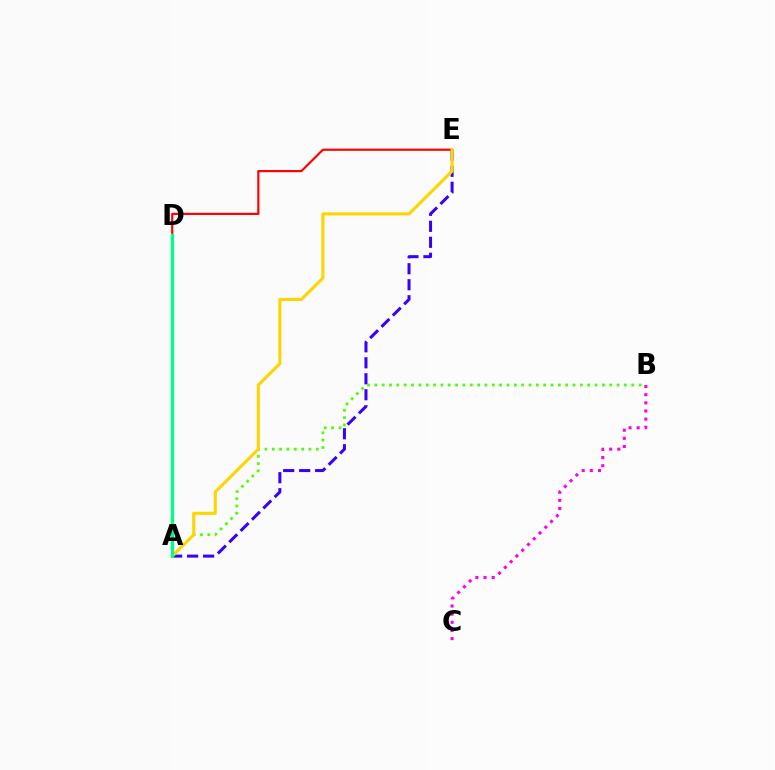{('A', 'E'): [{'color': '#3700ff', 'line_style': 'dashed', 'thickness': 2.17}, {'color': '#ffd500', 'line_style': 'solid', 'thickness': 2.22}], ('B', 'C'): [{'color': '#ff00ed', 'line_style': 'dotted', 'thickness': 2.21}], ('A', 'B'): [{'color': '#4fff00', 'line_style': 'dotted', 'thickness': 1.99}], ('A', 'D'): [{'color': '#009eff', 'line_style': 'dashed', 'thickness': 1.99}, {'color': '#00ff86', 'line_style': 'solid', 'thickness': 2.34}], ('D', 'E'): [{'color': '#ff0000', 'line_style': 'solid', 'thickness': 1.56}]}